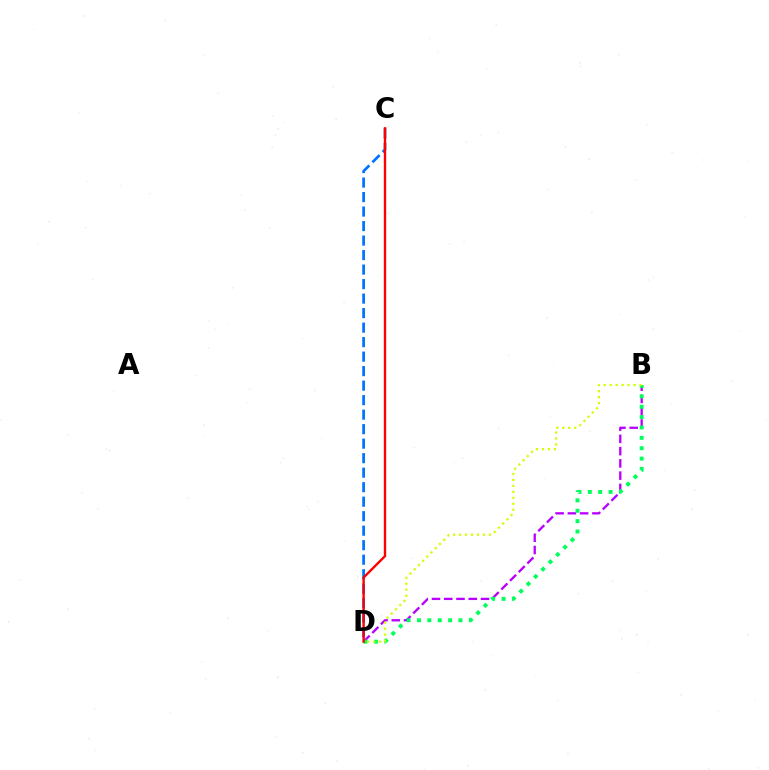{('B', 'D'): [{'color': '#b900ff', 'line_style': 'dashed', 'thickness': 1.67}, {'color': '#00ff5c', 'line_style': 'dotted', 'thickness': 2.82}, {'color': '#d1ff00', 'line_style': 'dotted', 'thickness': 1.62}], ('C', 'D'): [{'color': '#0074ff', 'line_style': 'dashed', 'thickness': 1.97}, {'color': '#ff0000', 'line_style': 'solid', 'thickness': 1.72}]}